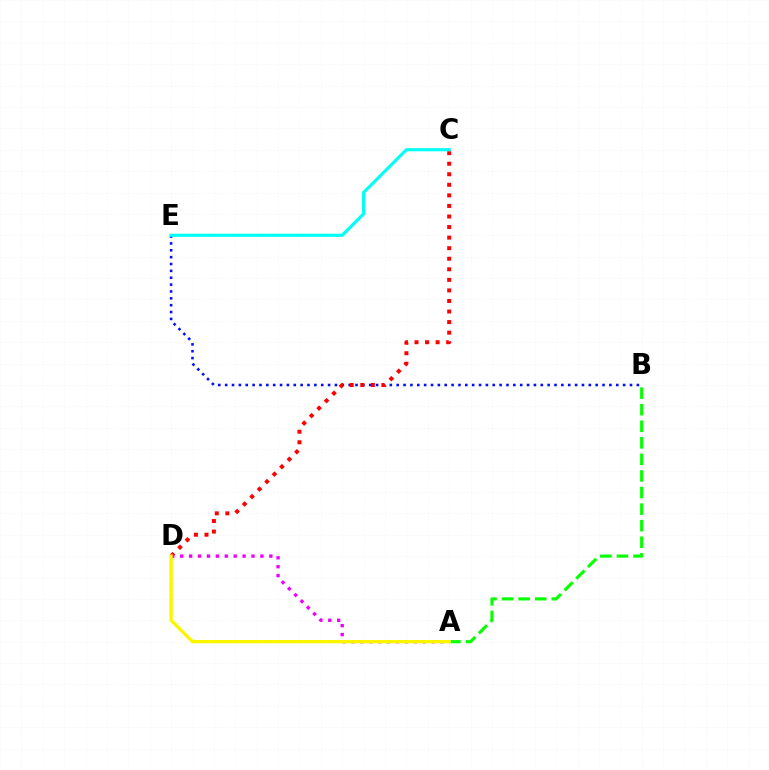{('B', 'E'): [{'color': '#0010ff', 'line_style': 'dotted', 'thickness': 1.86}], ('A', 'B'): [{'color': '#08ff00', 'line_style': 'dashed', 'thickness': 2.25}], ('C', 'D'): [{'color': '#ff0000', 'line_style': 'dotted', 'thickness': 2.87}], ('C', 'E'): [{'color': '#00fff6', 'line_style': 'solid', 'thickness': 2.28}], ('A', 'D'): [{'color': '#ee00ff', 'line_style': 'dotted', 'thickness': 2.42}, {'color': '#fcf500', 'line_style': 'solid', 'thickness': 2.38}]}